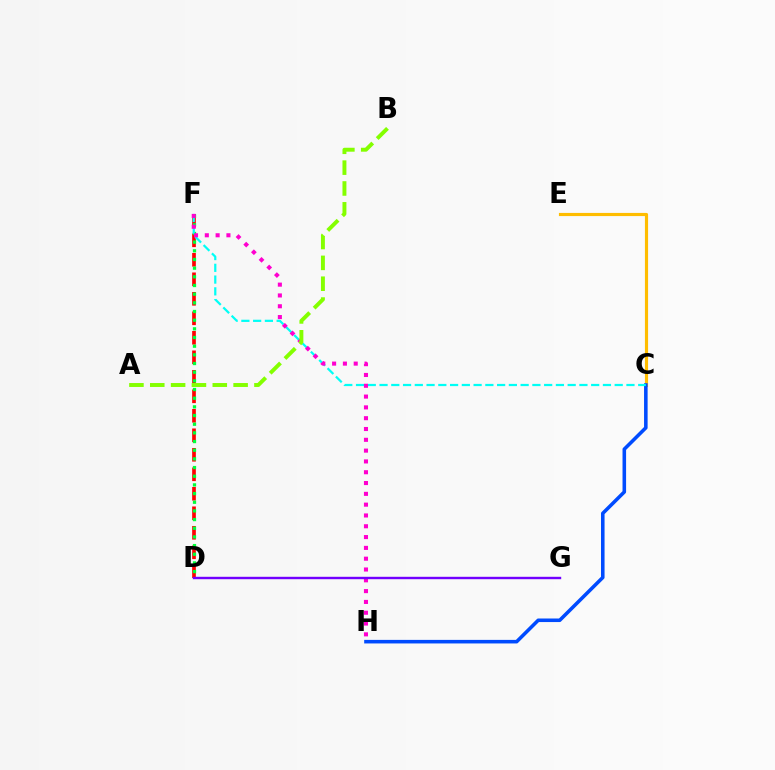{('D', 'F'): [{'color': '#ff0000', 'line_style': 'dashed', 'thickness': 2.65}, {'color': '#00ff39', 'line_style': 'dotted', 'thickness': 2.36}], ('C', 'E'): [{'color': '#ffbd00', 'line_style': 'solid', 'thickness': 2.28}], ('C', 'H'): [{'color': '#004bff', 'line_style': 'solid', 'thickness': 2.57}], ('C', 'F'): [{'color': '#00fff6', 'line_style': 'dashed', 'thickness': 1.6}], ('F', 'H'): [{'color': '#ff00cf', 'line_style': 'dotted', 'thickness': 2.94}], ('A', 'B'): [{'color': '#84ff00', 'line_style': 'dashed', 'thickness': 2.83}], ('D', 'G'): [{'color': '#7200ff', 'line_style': 'solid', 'thickness': 1.73}]}